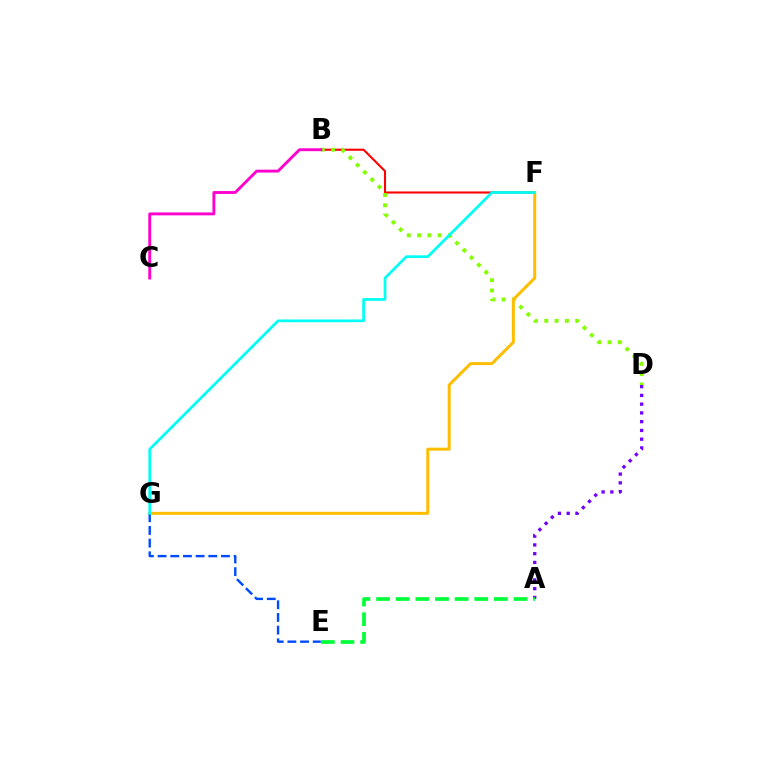{('B', 'F'): [{'color': '#ff0000', 'line_style': 'solid', 'thickness': 1.51}], ('A', 'D'): [{'color': '#7200ff', 'line_style': 'dotted', 'thickness': 2.38}], ('B', 'D'): [{'color': '#84ff00', 'line_style': 'dotted', 'thickness': 2.8}], ('F', 'G'): [{'color': '#ffbd00', 'line_style': 'solid', 'thickness': 2.15}, {'color': '#00fff6', 'line_style': 'solid', 'thickness': 1.96}], ('E', 'G'): [{'color': '#004bff', 'line_style': 'dashed', 'thickness': 1.72}], ('B', 'C'): [{'color': '#ff00cf', 'line_style': 'solid', 'thickness': 2.08}], ('A', 'E'): [{'color': '#00ff39', 'line_style': 'dashed', 'thickness': 2.67}]}